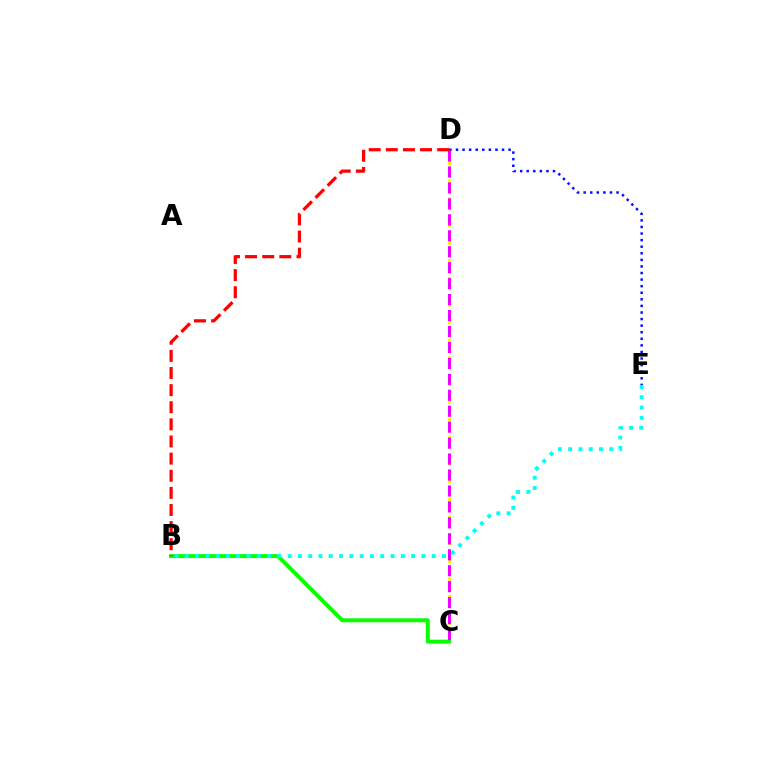{('C', 'D'): [{'color': '#fcf500', 'line_style': 'dotted', 'thickness': 2.4}, {'color': '#ee00ff', 'line_style': 'dashed', 'thickness': 2.17}], ('D', 'E'): [{'color': '#0010ff', 'line_style': 'dotted', 'thickness': 1.79}], ('B', 'C'): [{'color': '#08ff00', 'line_style': 'solid', 'thickness': 2.84}], ('B', 'E'): [{'color': '#00fff6', 'line_style': 'dotted', 'thickness': 2.8}], ('B', 'D'): [{'color': '#ff0000', 'line_style': 'dashed', 'thickness': 2.33}]}